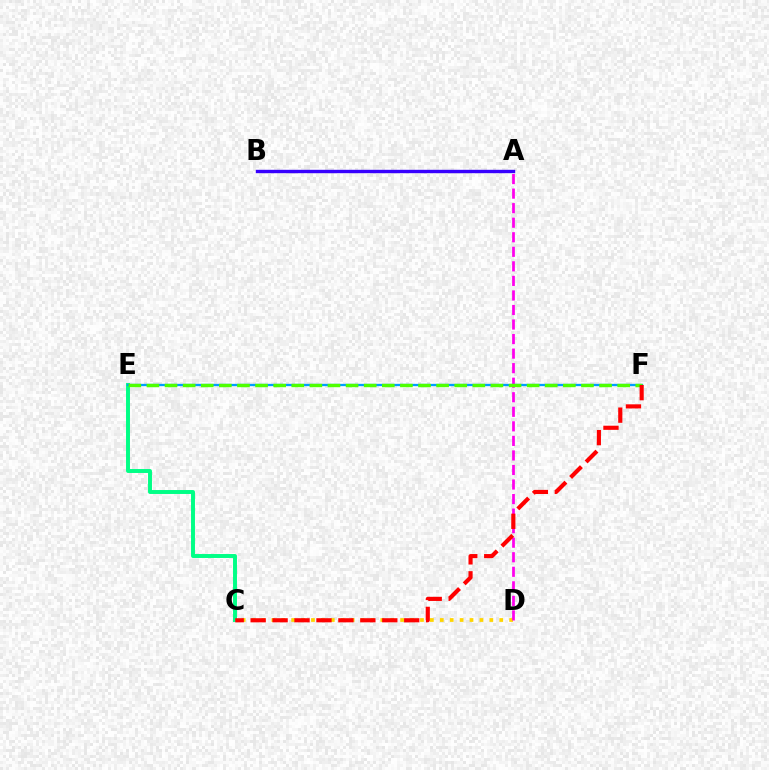{('C', 'D'): [{'color': '#ffd500', 'line_style': 'dotted', 'thickness': 2.69}], ('C', 'E'): [{'color': '#00ff86', 'line_style': 'solid', 'thickness': 2.84}], ('A', 'D'): [{'color': '#ff00ed', 'line_style': 'dashed', 'thickness': 1.98}], ('E', 'F'): [{'color': '#009eff', 'line_style': 'solid', 'thickness': 1.66}, {'color': '#4fff00', 'line_style': 'dashed', 'thickness': 2.46}], ('C', 'F'): [{'color': '#ff0000', 'line_style': 'dashed', 'thickness': 2.98}], ('A', 'B'): [{'color': '#3700ff', 'line_style': 'solid', 'thickness': 2.44}]}